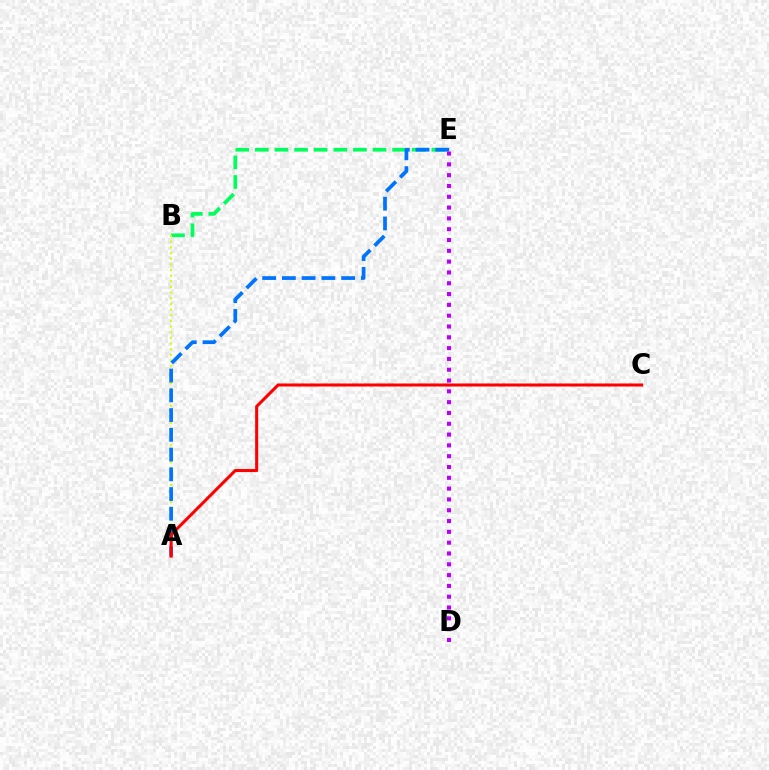{('B', 'E'): [{'color': '#00ff5c', 'line_style': 'dashed', 'thickness': 2.66}], ('A', 'B'): [{'color': '#d1ff00', 'line_style': 'dotted', 'thickness': 1.54}], ('A', 'E'): [{'color': '#0074ff', 'line_style': 'dashed', 'thickness': 2.68}], ('A', 'C'): [{'color': '#ff0000', 'line_style': 'solid', 'thickness': 2.19}], ('D', 'E'): [{'color': '#b900ff', 'line_style': 'dotted', 'thickness': 2.94}]}